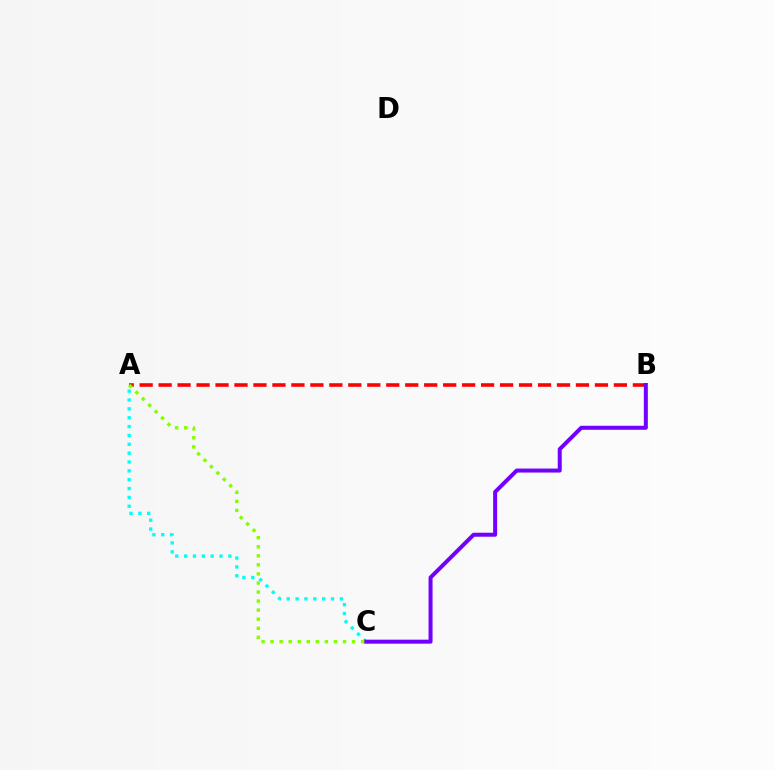{('A', 'C'): [{'color': '#00fff6', 'line_style': 'dotted', 'thickness': 2.41}, {'color': '#84ff00', 'line_style': 'dotted', 'thickness': 2.46}], ('A', 'B'): [{'color': '#ff0000', 'line_style': 'dashed', 'thickness': 2.58}], ('B', 'C'): [{'color': '#7200ff', 'line_style': 'solid', 'thickness': 2.88}]}